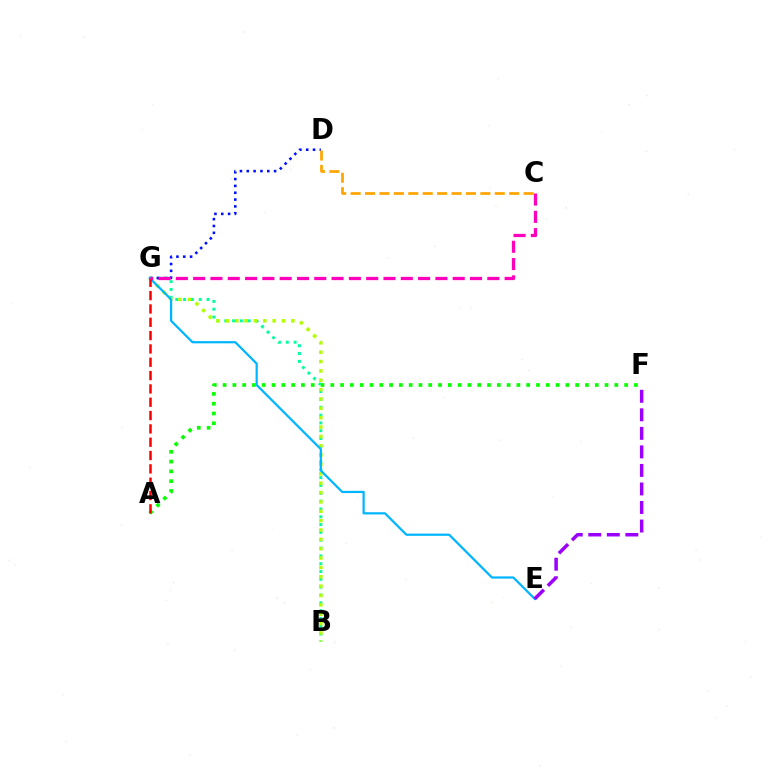{('B', 'G'): [{'color': '#00ff9d', 'line_style': 'dotted', 'thickness': 2.13}, {'color': '#b3ff00', 'line_style': 'dotted', 'thickness': 2.54}], ('D', 'G'): [{'color': '#0010ff', 'line_style': 'dotted', 'thickness': 1.86}], ('C', 'D'): [{'color': '#ffa500', 'line_style': 'dashed', 'thickness': 1.96}], ('E', 'G'): [{'color': '#00b5ff', 'line_style': 'solid', 'thickness': 1.6}], ('E', 'F'): [{'color': '#9b00ff', 'line_style': 'dashed', 'thickness': 2.52}], ('A', 'F'): [{'color': '#08ff00', 'line_style': 'dotted', 'thickness': 2.66}], ('A', 'G'): [{'color': '#ff0000', 'line_style': 'dashed', 'thickness': 1.81}], ('C', 'G'): [{'color': '#ff00bd', 'line_style': 'dashed', 'thickness': 2.35}]}